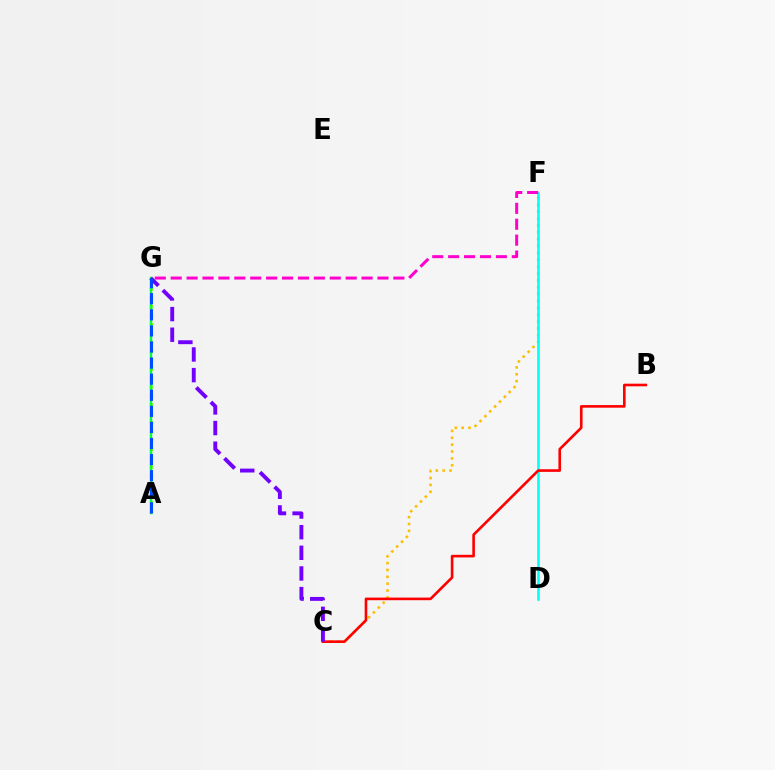{('A', 'G'): [{'color': '#84ff00', 'line_style': 'dotted', 'thickness': 2.42}, {'color': '#00ff39', 'line_style': 'solid', 'thickness': 1.75}, {'color': '#004bff', 'line_style': 'dashed', 'thickness': 2.19}], ('C', 'F'): [{'color': '#ffbd00', 'line_style': 'dotted', 'thickness': 1.87}], ('D', 'F'): [{'color': '#00fff6', 'line_style': 'solid', 'thickness': 1.84}], ('B', 'C'): [{'color': '#ff0000', 'line_style': 'solid', 'thickness': 1.89}], ('F', 'G'): [{'color': '#ff00cf', 'line_style': 'dashed', 'thickness': 2.16}], ('C', 'G'): [{'color': '#7200ff', 'line_style': 'dashed', 'thickness': 2.8}]}